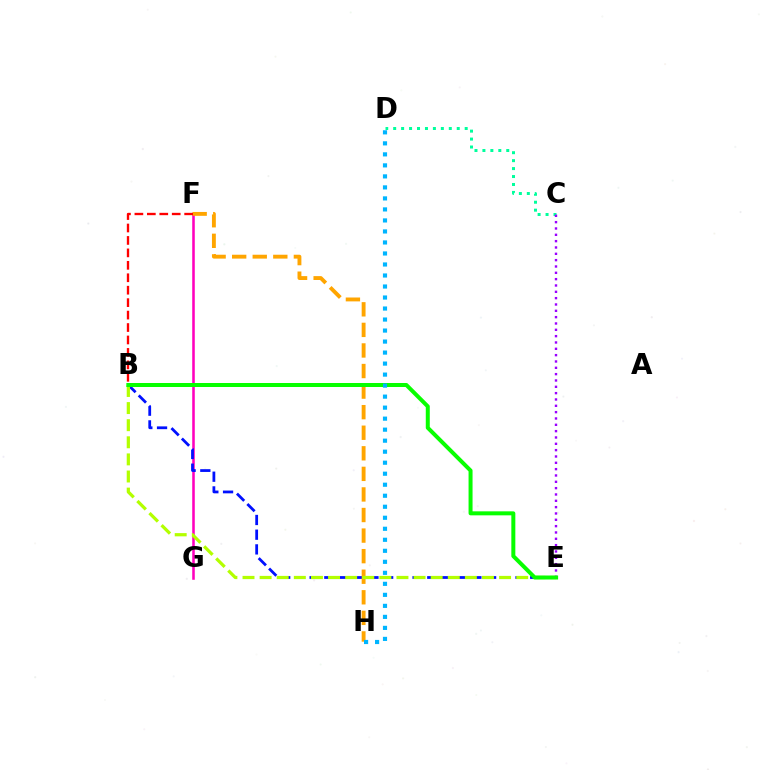{('F', 'G'): [{'color': '#ff00bd', 'line_style': 'solid', 'thickness': 1.84}], ('B', 'E'): [{'color': '#0010ff', 'line_style': 'dashed', 'thickness': 2.0}, {'color': '#b3ff00', 'line_style': 'dashed', 'thickness': 2.32}, {'color': '#08ff00', 'line_style': 'solid', 'thickness': 2.88}], ('F', 'H'): [{'color': '#ffa500', 'line_style': 'dashed', 'thickness': 2.79}], ('C', 'D'): [{'color': '#00ff9d', 'line_style': 'dotted', 'thickness': 2.16}], ('C', 'E'): [{'color': '#9b00ff', 'line_style': 'dotted', 'thickness': 1.72}], ('B', 'F'): [{'color': '#ff0000', 'line_style': 'dashed', 'thickness': 1.69}], ('D', 'H'): [{'color': '#00b5ff', 'line_style': 'dotted', 'thickness': 2.99}]}